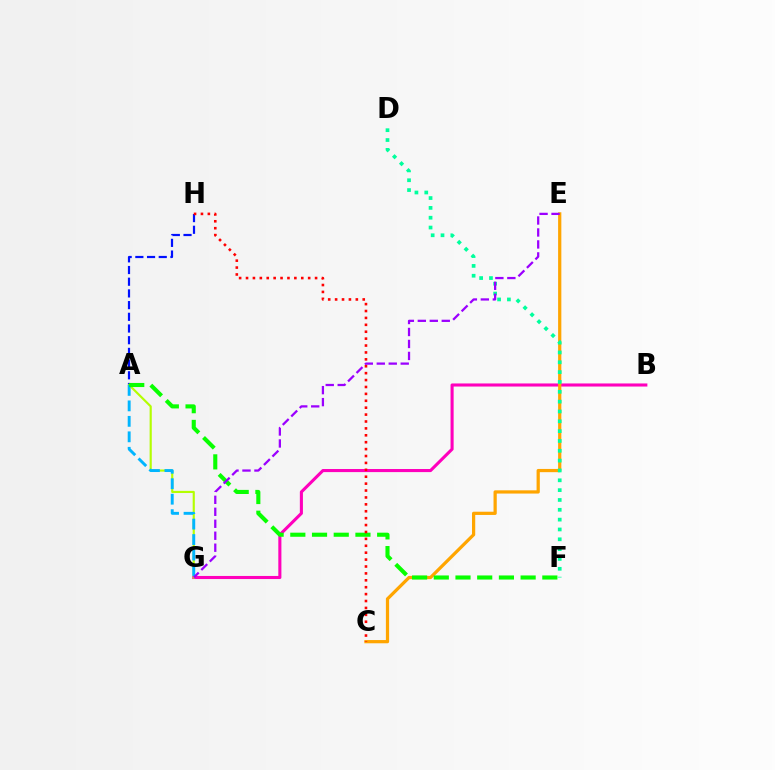{('A', 'H'): [{'color': '#0010ff', 'line_style': 'dashed', 'thickness': 1.59}], ('B', 'G'): [{'color': '#ff00bd', 'line_style': 'solid', 'thickness': 2.22}], ('A', 'G'): [{'color': '#b3ff00', 'line_style': 'solid', 'thickness': 1.55}, {'color': '#00b5ff', 'line_style': 'dashed', 'thickness': 2.1}], ('C', 'E'): [{'color': '#ffa500', 'line_style': 'solid', 'thickness': 2.33}], ('D', 'F'): [{'color': '#00ff9d', 'line_style': 'dotted', 'thickness': 2.67}], ('A', 'F'): [{'color': '#08ff00', 'line_style': 'dashed', 'thickness': 2.95}], ('E', 'G'): [{'color': '#9b00ff', 'line_style': 'dashed', 'thickness': 1.63}], ('C', 'H'): [{'color': '#ff0000', 'line_style': 'dotted', 'thickness': 1.88}]}